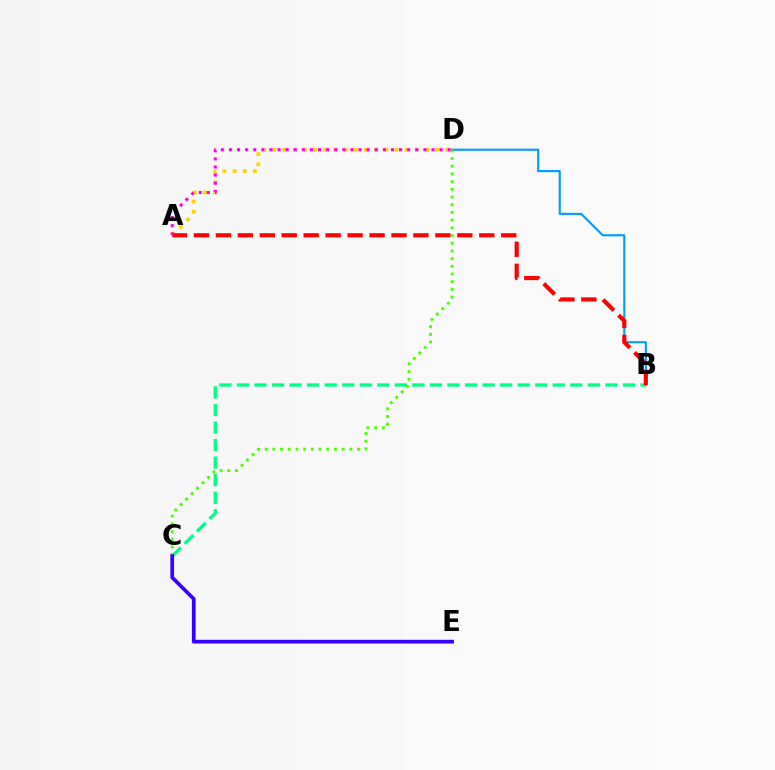{('B', 'C'): [{'color': '#00ff86', 'line_style': 'dashed', 'thickness': 2.38}], ('A', 'D'): [{'color': '#ffd500', 'line_style': 'dotted', 'thickness': 2.77}, {'color': '#ff00ed', 'line_style': 'dotted', 'thickness': 2.2}], ('B', 'D'): [{'color': '#009eff', 'line_style': 'solid', 'thickness': 1.54}], ('C', 'D'): [{'color': '#4fff00', 'line_style': 'dotted', 'thickness': 2.09}], ('A', 'B'): [{'color': '#ff0000', 'line_style': 'dashed', 'thickness': 2.98}], ('C', 'E'): [{'color': '#3700ff', 'line_style': 'solid', 'thickness': 2.67}]}